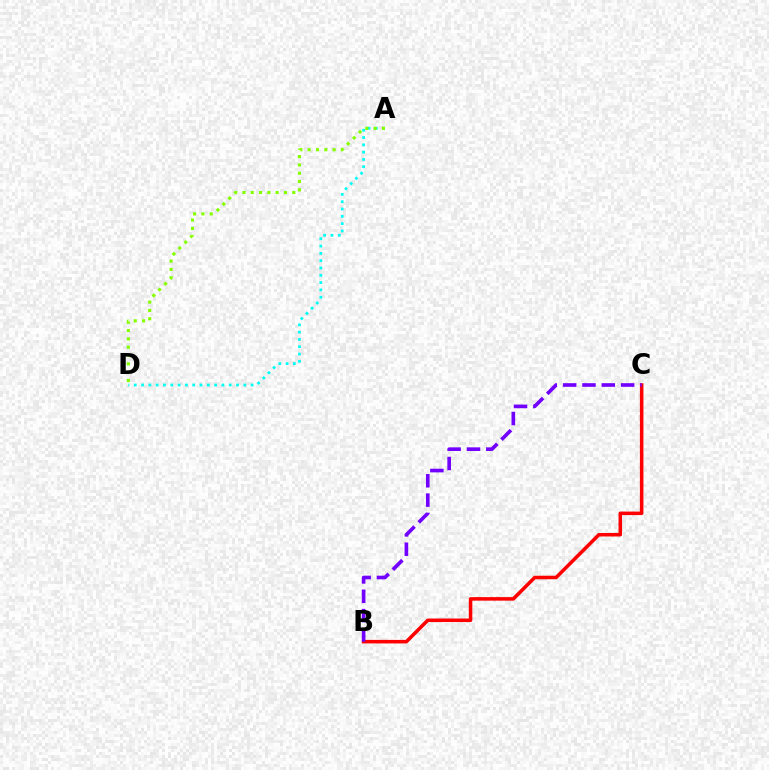{('A', 'D'): [{'color': '#00fff6', 'line_style': 'dotted', 'thickness': 1.98}, {'color': '#84ff00', 'line_style': 'dotted', 'thickness': 2.26}], ('B', 'C'): [{'color': '#ff0000', 'line_style': 'solid', 'thickness': 2.54}, {'color': '#7200ff', 'line_style': 'dashed', 'thickness': 2.63}]}